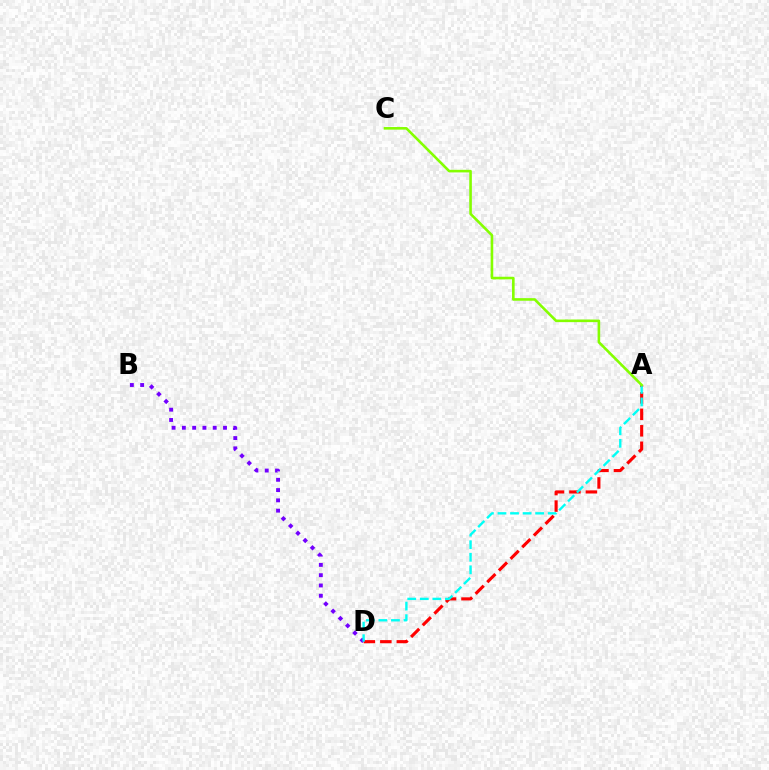{('A', 'D'): [{'color': '#ff0000', 'line_style': 'dashed', 'thickness': 2.24}, {'color': '#00fff6', 'line_style': 'dashed', 'thickness': 1.71}], ('B', 'D'): [{'color': '#7200ff', 'line_style': 'dotted', 'thickness': 2.79}], ('A', 'C'): [{'color': '#84ff00', 'line_style': 'solid', 'thickness': 1.88}]}